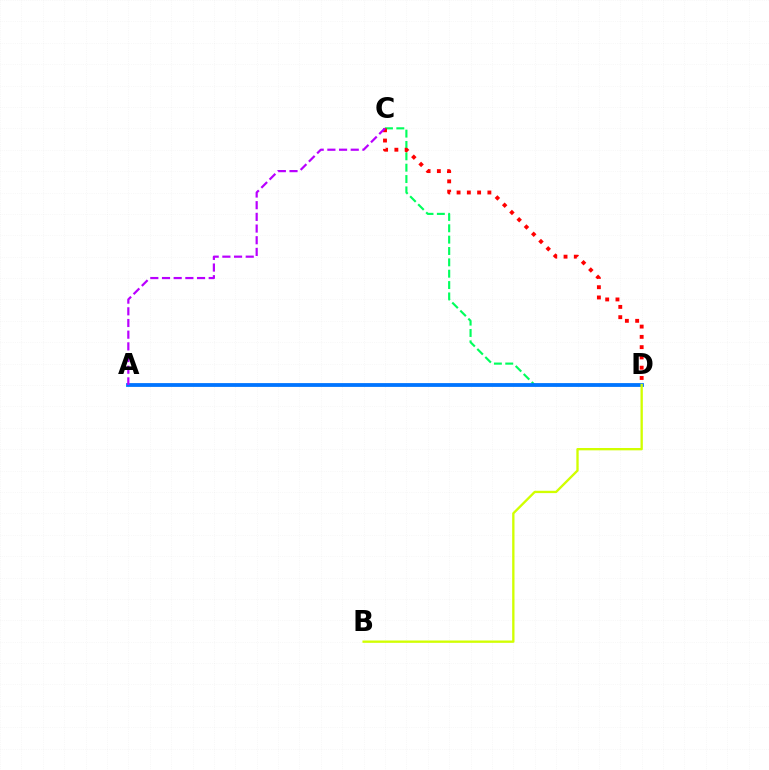{('C', 'D'): [{'color': '#00ff5c', 'line_style': 'dashed', 'thickness': 1.54}, {'color': '#ff0000', 'line_style': 'dotted', 'thickness': 2.79}], ('A', 'D'): [{'color': '#0074ff', 'line_style': 'solid', 'thickness': 2.74}], ('A', 'C'): [{'color': '#b900ff', 'line_style': 'dashed', 'thickness': 1.59}], ('B', 'D'): [{'color': '#d1ff00', 'line_style': 'solid', 'thickness': 1.68}]}